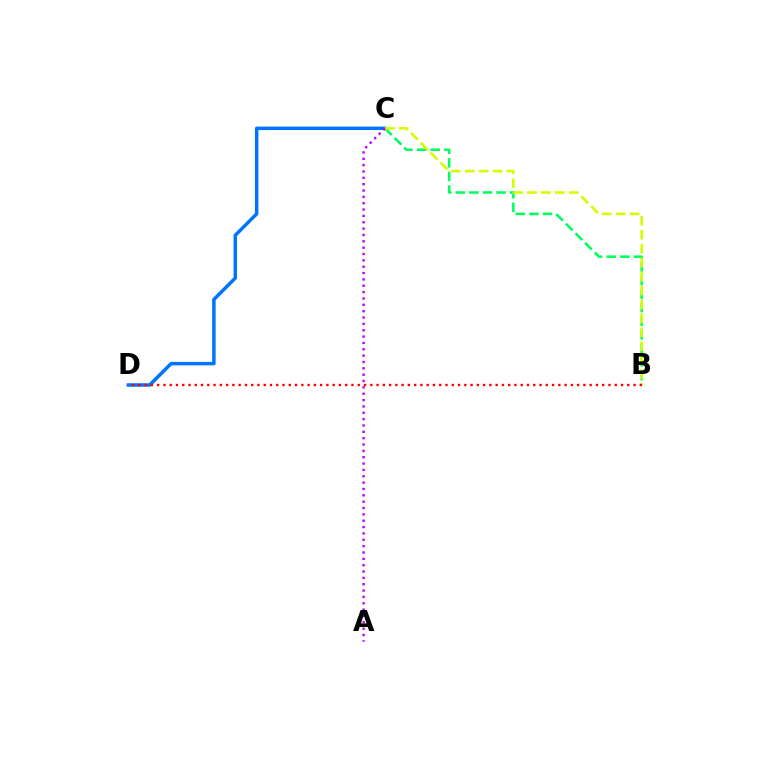{('C', 'D'): [{'color': '#0074ff', 'line_style': 'solid', 'thickness': 2.5}], ('B', 'C'): [{'color': '#00ff5c', 'line_style': 'dashed', 'thickness': 1.84}, {'color': '#d1ff00', 'line_style': 'dashed', 'thickness': 1.89}], ('A', 'C'): [{'color': '#b900ff', 'line_style': 'dotted', 'thickness': 1.73}], ('B', 'D'): [{'color': '#ff0000', 'line_style': 'dotted', 'thickness': 1.7}]}